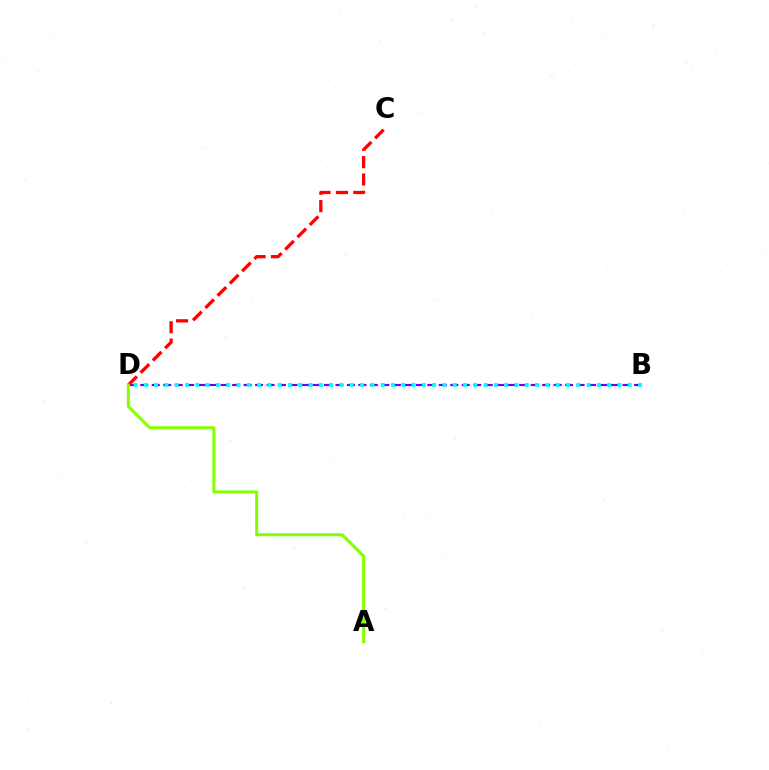{('B', 'D'): [{'color': '#7200ff', 'line_style': 'dashed', 'thickness': 1.56}, {'color': '#00fff6', 'line_style': 'dotted', 'thickness': 2.8}], ('C', 'D'): [{'color': '#ff0000', 'line_style': 'dashed', 'thickness': 2.36}], ('A', 'D'): [{'color': '#84ff00', 'line_style': 'solid', 'thickness': 2.18}]}